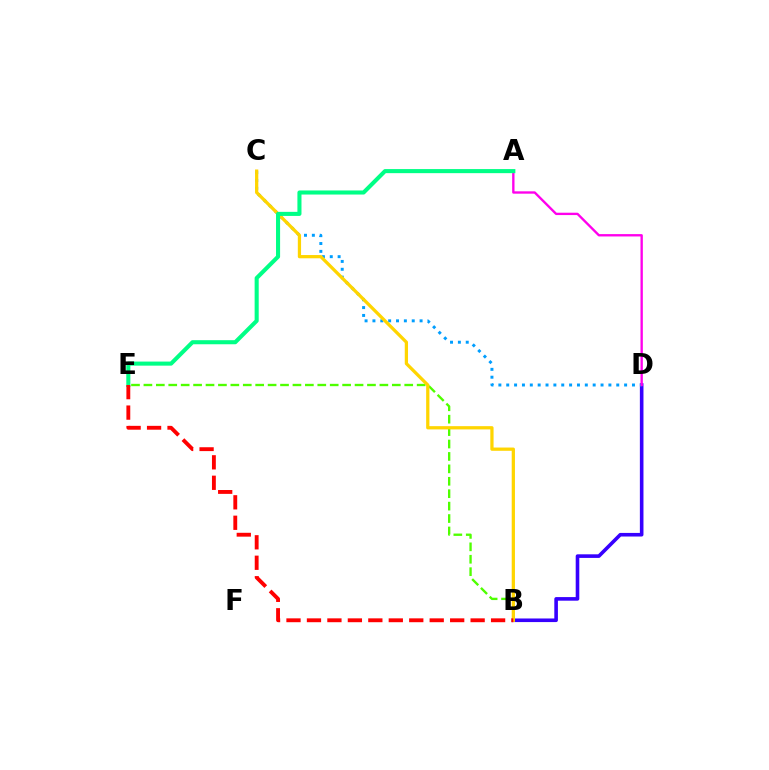{('B', 'E'): [{'color': '#4fff00', 'line_style': 'dashed', 'thickness': 1.69}, {'color': '#ff0000', 'line_style': 'dashed', 'thickness': 2.78}], ('B', 'D'): [{'color': '#3700ff', 'line_style': 'solid', 'thickness': 2.59}], ('C', 'D'): [{'color': '#009eff', 'line_style': 'dotted', 'thickness': 2.14}], ('B', 'C'): [{'color': '#ffd500', 'line_style': 'solid', 'thickness': 2.34}], ('A', 'D'): [{'color': '#ff00ed', 'line_style': 'solid', 'thickness': 1.69}], ('A', 'E'): [{'color': '#00ff86', 'line_style': 'solid', 'thickness': 2.93}]}